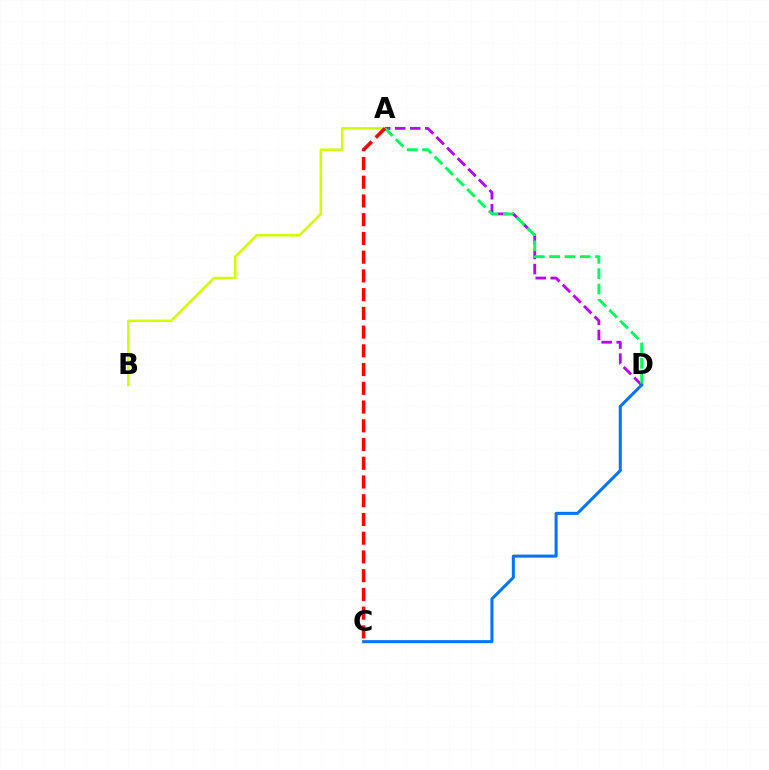{('A', 'B'): [{'color': '#d1ff00', 'line_style': 'solid', 'thickness': 1.82}], ('A', 'D'): [{'color': '#b900ff', 'line_style': 'dashed', 'thickness': 2.04}, {'color': '#00ff5c', 'line_style': 'dashed', 'thickness': 2.08}], ('A', 'C'): [{'color': '#ff0000', 'line_style': 'dashed', 'thickness': 2.55}], ('C', 'D'): [{'color': '#0074ff', 'line_style': 'solid', 'thickness': 2.18}]}